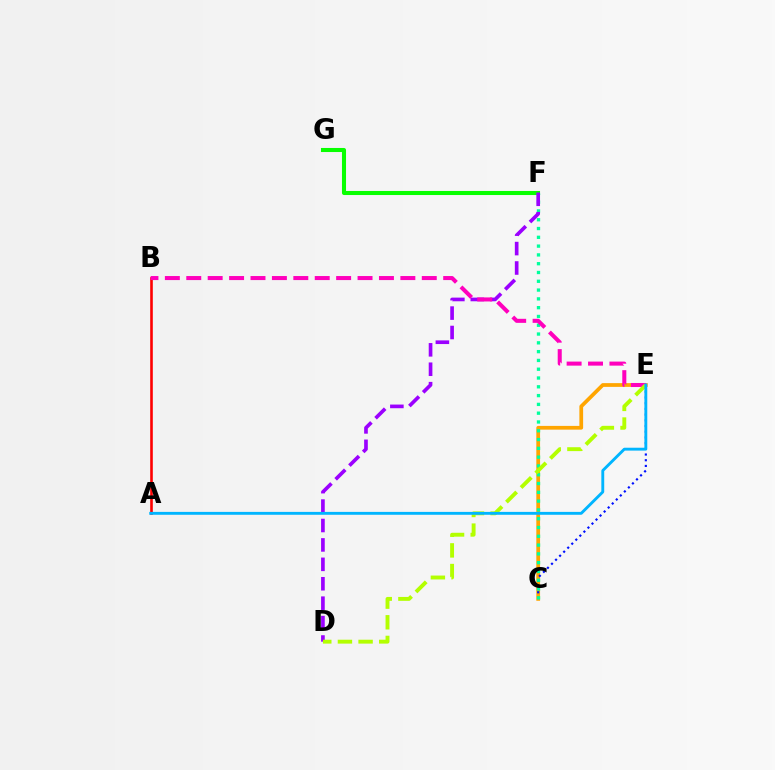{('A', 'B'): [{'color': '#ff0000', 'line_style': 'solid', 'thickness': 1.89}], ('C', 'E'): [{'color': '#ffa500', 'line_style': 'solid', 'thickness': 2.7}, {'color': '#0010ff', 'line_style': 'dotted', 'thickness': 1.55}], ('F', 'G'): [{'color': '#08ff00', 'line_style': 'solid', 'thickness': 2.93}], ('C', 'F'): [{'color': '#00ff9d', 'line_style': 'dotted', 'thickness': 2.39}], ('D', 'F'): [{'color': '#9b00ff', 'line_style': 'dashed', 'thickness': 2.64}], ('B', 'E'): [{'color': '#ff00bd', 'line_style': 'dashed', 'thickness': 2.91}], ('D', 'E'): [{'color': '#b3ff00', 'line_style': 'dashed', 'thickness': 2.81}], ('A', 'E'): [{'color': '#00b5ff', 'line_style': 'solid', 'thickness': 2.07}]}